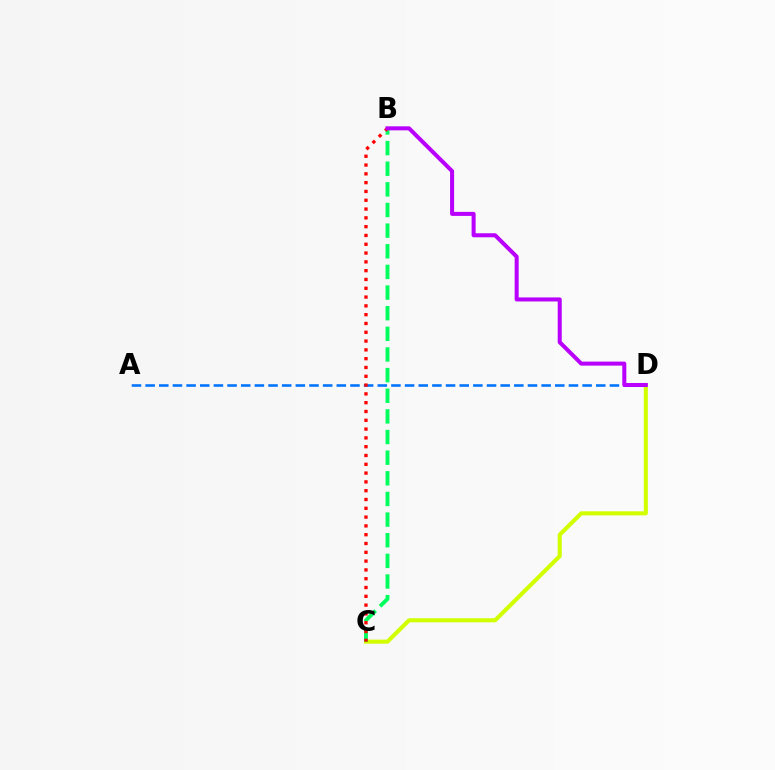{('C', 'D'): [{'color': '#d1ff00', 'line_style': 'solid', 'thickness': 2.94}], ('A', 'D'): [{'color': '#0074ff', 'line_style': 'dashed', 'thickness': 1.86}], ('B', 'C'): [{'color': '#00ff5c', 'line_style': 'dashed', 'thickness': 2.8}, {'color': '#ff0000', 'line_style': 'dotted', 'thickness': 2.39}], ('B', 'D'): [{'color': '#b900ff', 'line_style': 'solid', 'thickness': 2.9}]}